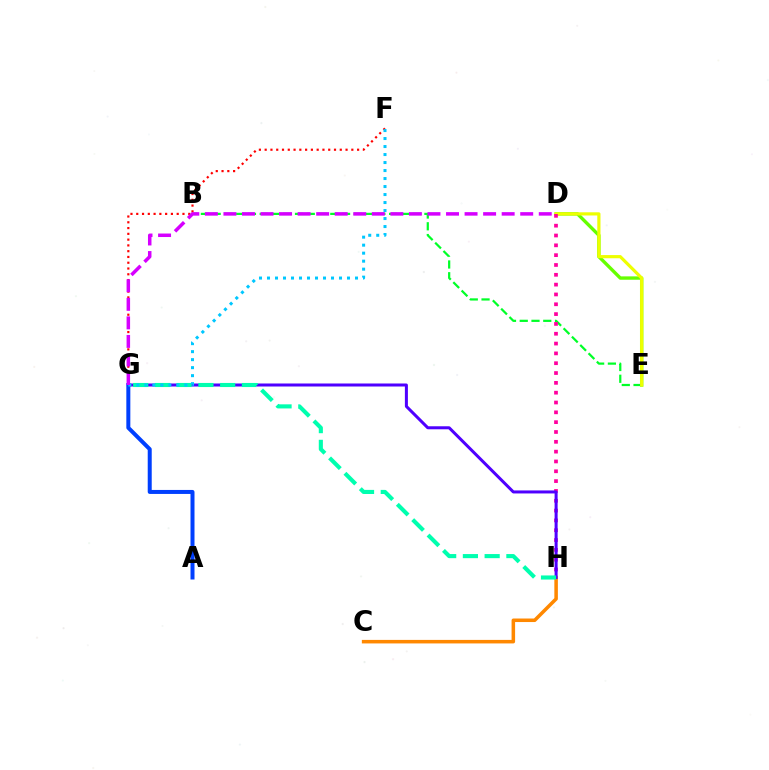{('D', 'E'): [{'color': '#66ff00', 'line_style': 'solid', 'thickness': 2.43}, {'color': '#eeff00', 'line_style': 'solid', 'thickness': 2.3}], ('B', 'E'): [{'color': '#00ff27', 'line_style': 'dashed', 'thickness': 1.6}], ('F', 'G'): [{'color': '#ff0000', 'line_style': 'dotted', 'thickness': 1.57}, {'color': '#00c7ff', 'line_style': 'dotted', 'thickness': 2.17}], ('D', 'H'): [{'color': '#ff00a0', 'line_style': 'dotted', 'thickness': 2.67}], ('C', 'H'): [{'color': '#ff8800', 'line_style': 'solid', 'thickness': 2.54}], ('G', 'H'): [{'color': '#4f00ff', 'line_style': 'solid', 'thickness': 2.17}, {'color': '#00ffaf', 'line_style': 'dashed', 'thickness': 2.95}], ('A', 'G'): [{'color': '#003fff', 'line_style': 'solid', 'thickness': 2.88}], ('D', 'G'): [{'color': '#d600ff', 'line_style': 'dashed', 'thickness': 2.52}]}